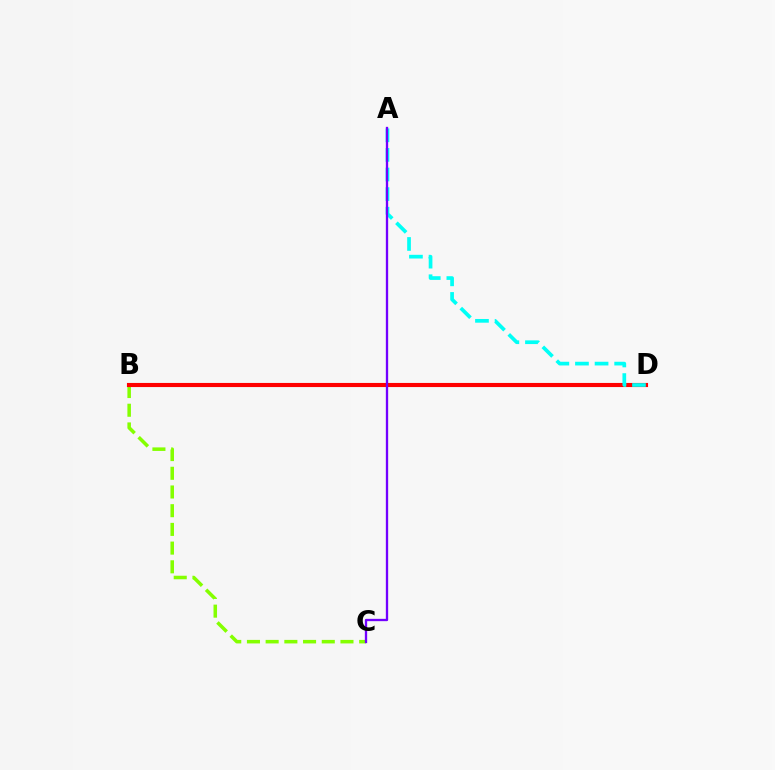{('B', 'C'): [{'color': '#84ff00', 'line_style': 'dashed', 'thickness': 2.54}], ('B', 'D'): [{'color': '#ff0000', 'line_style': 'solid', 'thickness': 2.96}], ('A', 'D'): [{'color': '#00fff6', 'line_style': 'dashed', 'thickness': 2.66}], ('A', 'C'): [{'color': '#7200ff', 'line_style': 'solid', 'thickness': 1.67}]}